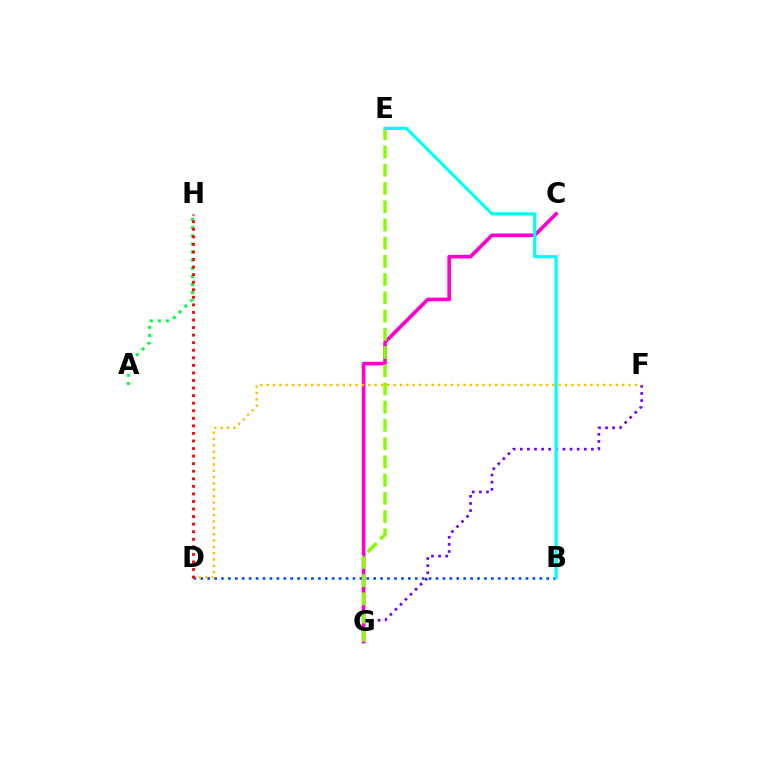{('B', 'D'): [{'color': '#004bff', 'line_style': 'dotted', 'thickness': 1.88}], ('F', 'G'): [{'color': '#7200ff', 'line_style': 'dotted', 'thickness': 1.93}], ('A', 'H'): [{'color': '#00ff39', 'line_style': 'dotted', 'thickness': 2.21}], ('C', 'G'): [{'color': '#ff00cf', 'line_style': 'solid', 'thickness': 2.62}], ('E', 'G'): [{'color': '#84ff00', 'line_style': 'dashed', 'thickness': 2.48}], ('B', 'E'): [{'color': '#00fff6', 'line_style': 'solid', 'thickness': 2.25}], ('D', 'F'): [{'color': '#ffbd00', 'line_style': 'dotted', 'thickness': 1.72}], ('D', 'H'): [{'color': '#ff0000', 'line_style': 'dotted', 'thickness': 2.05}]}